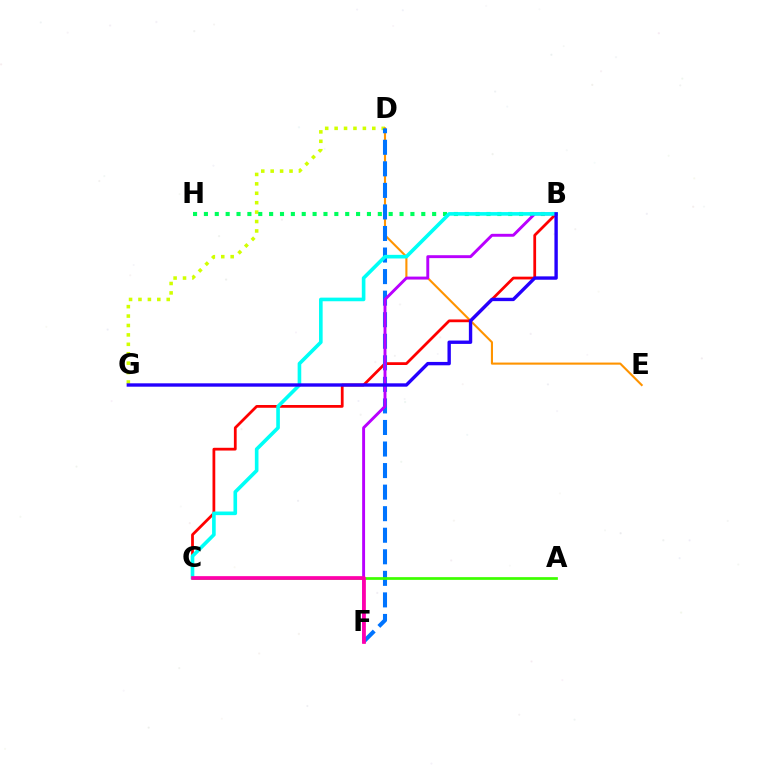{('D', 'G'): [{'color': '#d1ff00', 'line_style': 'dotted', 'thickness': 2.56}], ('D', 'E'): [{'color': '#ff9400', 'line_style': 'solid', 'thickness': 1.51}], ('B', 'H'): [{'color': '#00ff5c', 'line_style': 'dotted', 'thickness': 2.95}], ('B', 'C'): [{'color': '#ff0000', 'line_style': 'solid', 'thickness': 1.99}, {'color': '#00fff6', 'line_style': 'solid', 'thickness': 2.61}], ('D', 'F'): [{'color': '#0074ff', 'line_style': 'dashed', 'thickness': 2.93}], ('B', 'F'): [{'color': '#b900ff', 'line_style': 'solid', 'thickness': 2.1}], ('A', 'C'): [{'color': '#3dff00', 'line_style': 'solid', 'thickness': 1.96}], ('B', 'G'): [{'color': '#2500ff', 'line_style': 'solid', 'thickness': 2.43}], ('C', 'F'): [{'color': '#ff00ac', 'line_style': 'solid', 'thickness': 2.67}]}